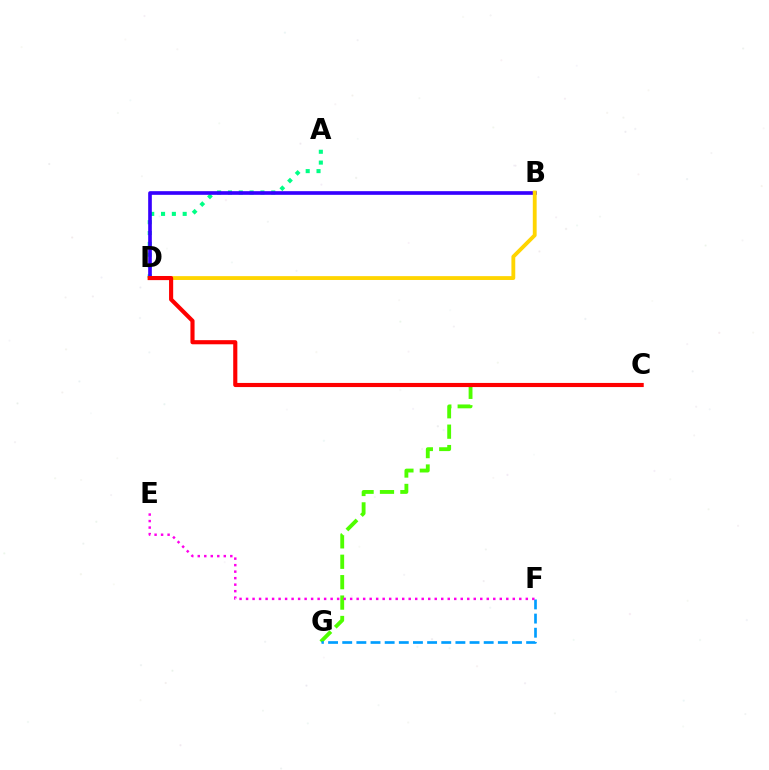{('A', 'D'): [{'color': '#00ff86', 'line_style': 'dotted', 'thickness': 2.94}], ('B', 'D'): [{'color': '#3700ff', 'line_style': 'solid', 'thickness': 2.63}, {'color': '#ffd500', 'line_style': 'solid', 'thickness': 2.77}], ('C', 'G'): [{'color': '#4fff00', 'line_style': 'dashed', 'thickness': 2.77}], ('F', 'G'): [{'color': '#009eff', 'line_style': 'dashed', 'thickness': 1.92}], ('E', 'F'): [{'color': '#ff00ed', 'line_style': 'dotted', 'thickness': 1.77}], ('C', 'D'): [{'color': '#ff0000', 'line_style': 'solid', 'thickness': 2.97}]}